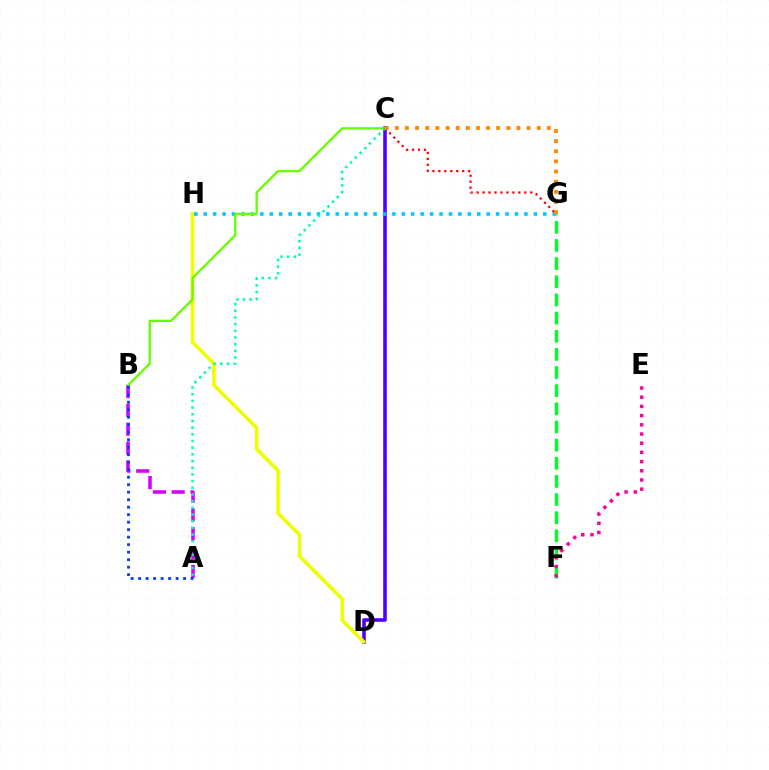{('C', 'D'): [{'color': '#4f00ff', 'line_style': 'solid', 'thickness': 2.58}], ('A', 'B'): [{'color': '#d600ff', 'line_style': 'dashed', 'thickness': 2.56}, {'color': '#003fff', 'line_style': 'dotted', 'thickness': 2.04}], ('F', 'G'): [{'color': '#00ff27', 'line_style': 'dashed', 'thickness': 2.47}], ('D', 'H'): [{'color': '#eeff00', 'line_style': 'solid', 'thickness': 2.58}], ('G', 'H'): [{'color': '#00c7ff', 'line_style': 'dotted', 'thickness': 2.56}], ('B', 'C'): [{'color': '#66ff00', 'line_style': 'solid', 'thickness': 1.66}], ('A', 'C'): [{'color': '#00ffaf', 'line_style': 'dotted', 'thickness': 1.82}], ('C', 'G'): [{'color': '#ff0000', 'line_style': 'dotted', 'thickness': 1.62}, {'color': '#ff8800', 'line_style': 'dotted', 'thickness': 2.75}], ('E', 'F'): [{'color': '#ff00a0', 'line_style': 'dotted', 'thickness': 2.5}]}